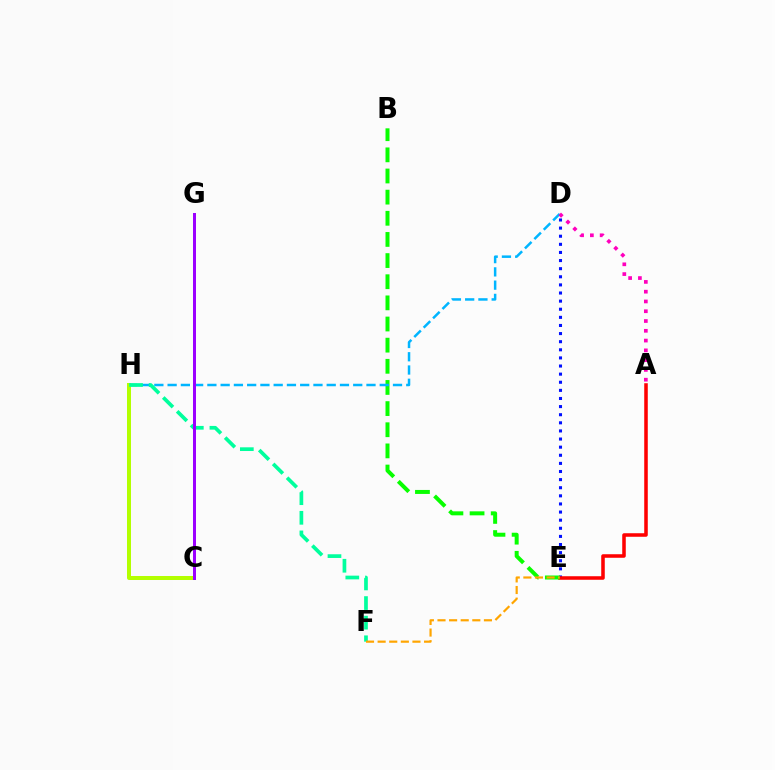{('D', 'E'): [{'color': '#0010ff', 'line_style': 'dotted', 'thickness': 2.2}], ('A', 'E'): [{'color': '#ff0000', 'line_style': 'solid', 'thickness': 2.55}], ('B', 'E'): [{'color': '#08ff00', 'line_style': 'dashed', 'thickness': 2.87}], ('D', 'H'): [{'color': '#00b5ff', 'line_style': 'dashed', 'thickness': 1.8}], ('C', 'H'): [{'color': '#b3ff00', 'line_style': 'solid', 'thickness': 2.88}], ('F', 'H'): [{'color': '#00ff9d', 'line_style': 'dashed', 'thickness': 2.66}], ('A', 'D'): [{'color': '#ff00bd', 'line_style': 'dotted', 'thickness': 2.66}], ('E', 'F'): [{'color': '#ffa500', 'line_style': 'dashed', 'thickness': 1.58}], ('C', 'G'): [{'color': '#9b00ff', 'line_style': 'solid', 'thickness': 2.16}]}